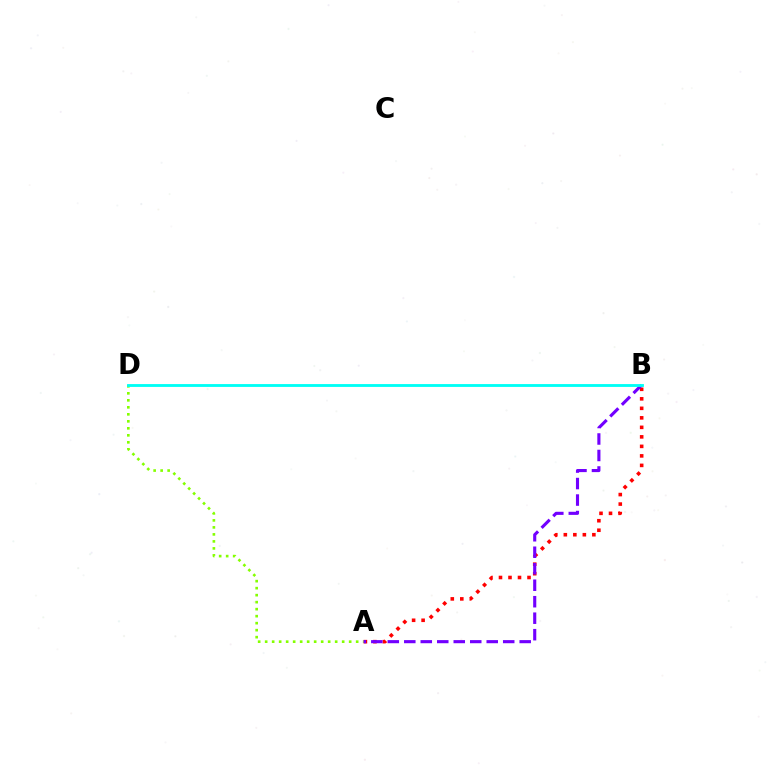{('A', 'B'): [{'color': '#ff0000', 'line_style': 'dotted', 'thickness': 2.58}, {'color': '#7200ff', 'line_style': 'dashed', 'thickness': 2.24}], ('A', 'D'): [{'color': '#84ff00', 'line_style': 'dotted', 'thickness': 1.9}], ('B', 'D'): [{'color': '#00fff6', 'line_style': 'solid', 'thickness': 2.05}]}